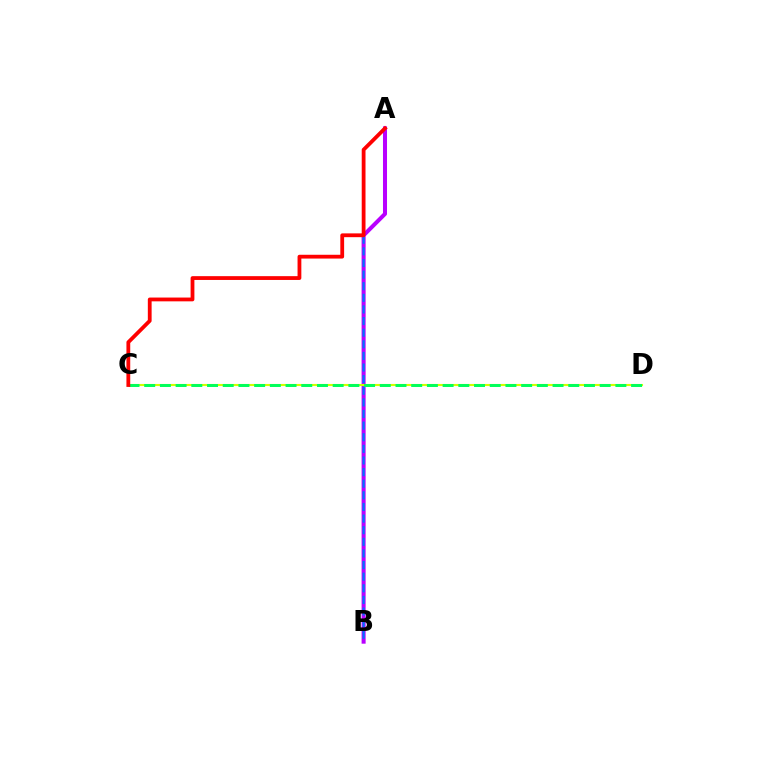{('A', 'B'): [{'color': '#b900ff', 'line_style': 'solid', 'thickness': 2.9}, {'color': '#0074ff', 'line_style': 'dashed', 'thickness': 1.58}], ('C', 'D'): [{'color': '#d1ff00', 'line_style': 'solid', 'thickness': 1.53}, {'color': '#00ff5c', 'line_style': 'dashed', 'thickness': 2.13}], ('A', 'C'): [{'color': '#ff0000', 'line_style': 'solid', 'thickness': 2.73}]}